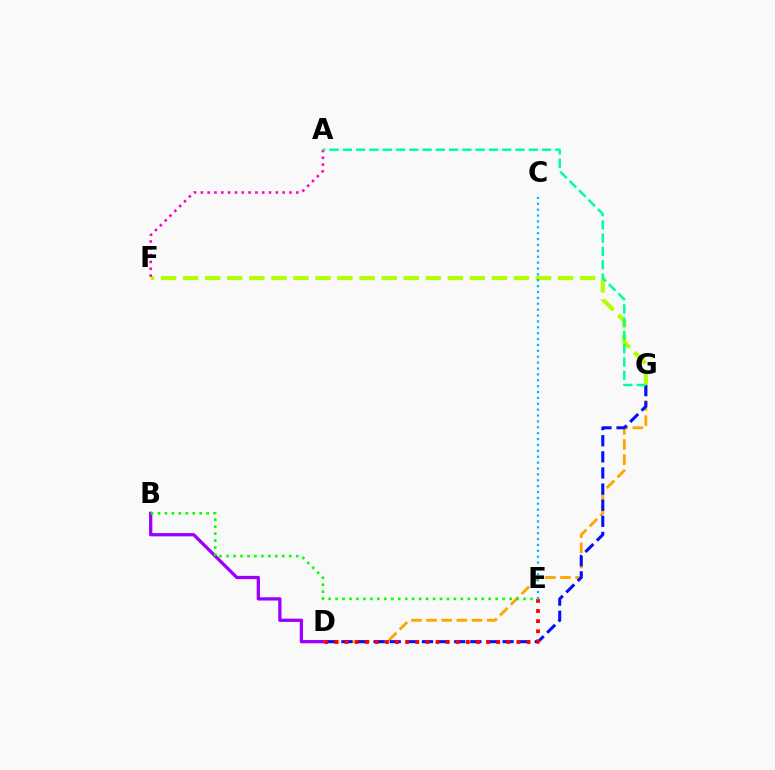{('F', 'G'): [{'color': '#b3ff00', 'line_style': 'dashed', 'thickness': 3.0}], ('A', 'F'): [{'color': '#ff00bd', 'line_style': 'dotted', 'thickness': 1.85}], ('D', 'G'): [{'color': '#ffa500', 'line_style': 'dashed', 'thickness': 2.06}, {'color': '#0010ff', 'line_style': 'dashed', 'thickness': 2.19}], ('B', 'D'): [{'color': '#9b00ff', 'line_style': 'solid', 'thickness': 2.36}], ('A', 'G'): [{'color': '#00ff9d', 'line_style': 'dashed', 'thickness': 1.8}], ('D', 'E'): [{'color': '#ff0000', 'line_style': 'dotted', 'thickness': 2.75}], ('B', 'E'): [{'color': '#08ff00', 'line_style': 'dotted', 'thickness': 1.89}], ('C', 'E'): [{'color': '#00b5ff', 'line_style': 'dotted', 'thickness': 1.6}]}